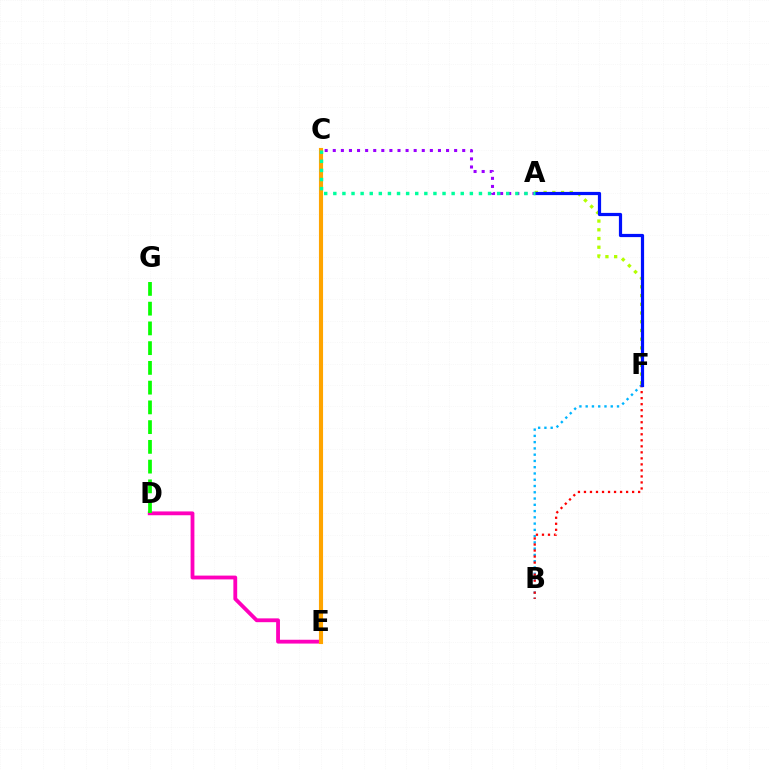{('A', 'C'): [{'color': '#9b00ff', 'line_style': 'dotted', 'thickness': 2.2}, {'color': '#00ff9d', 'line_style': 'dotted', 'thickness': 2.47}], ('A', 'F'): [{'color': '#b3ff00', 'line_style': 'dotted', 'thickness': 2.37}, {'color': '#0010ff', 'line_style': 'solid', 'thickness': 2.31}], ('B', 'F'): [{'color': '#00b5ff', 'line_style': 'dotted', 'thickness': 1.7}, {'color': '#ff0000', 'line_style': 'dotted', 'thickness': 1.64}], ('D', 'E'): [{'color': '#ff00bd', 'line_style': 'solid', 'thickness': 2.75}], ('D', 'G'): [{'color': '#08ff00', 'line_style': 'dashed', 'thickness': 2.68}], ('C', 'E'): [{'color': '#ffa500', 'line_style': 'solid', 'thickness': 2.97}]}